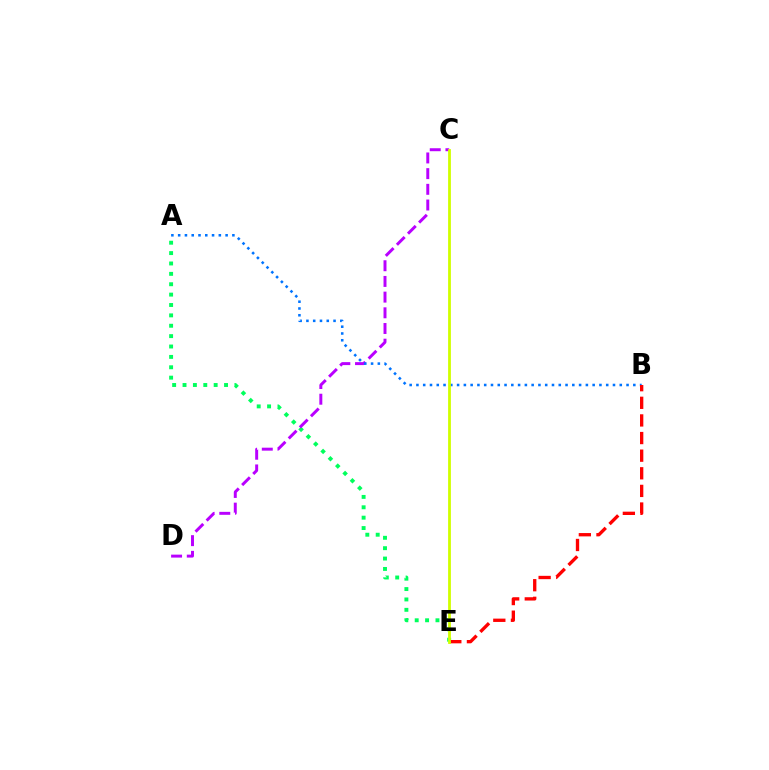{('A', 'E'): [{'color': '#00ff5c', 'line_style': 'dotted', 'thickness': 2.82}], ('C', 'D'): [{'color': '#b900ff', 'line_style': 'dashed', 'thickness': 2.13}], ('A', 'B'): [{'color': '#0074ff', 'line_style': 'dotted', 'thickness': 1.84}], ('B', 'E'): [{'color': '#ff0000', 'line_style': 'dashed', 'thickness': 2.39}], ('C', 'E'): [{'color': '#d1ff00', 'line_style': 'solid', 'thickness': 2.02}]}